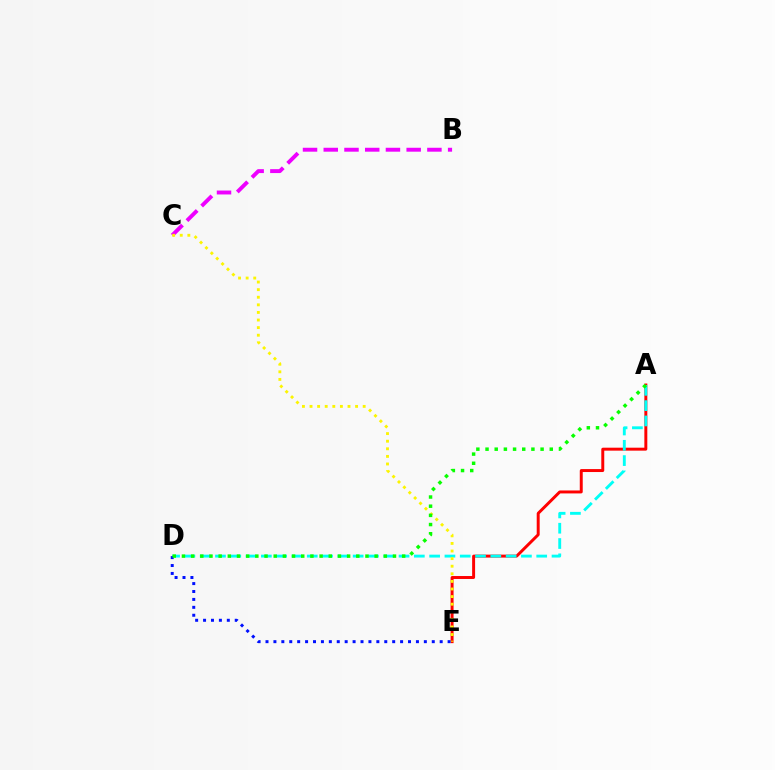{('B', 'C'): [{'color': '#ee00ff', 'line_style': 'dashed', 'thickness': 2.82}], ('A', 'E'): [{'color': '#ff0000', 'line_style': 'solid', 'thickness': 2.13}], ('A', 'D'): [{'color': '#00fff6', 'line_style': 'dashed', 'thickness': 2.08}, {'color': '#08ff00', 'line_style': 'dotted', 'thickness': 2.49}], ('C', 'E'): [{'color': '#fcf500', 'line_style': 'dotted', 'thickness': 2.06}], ('D', 'E'): [{'color': '#0010ff', 'line_style': 'dotted', 'thickness': 2.15}]}